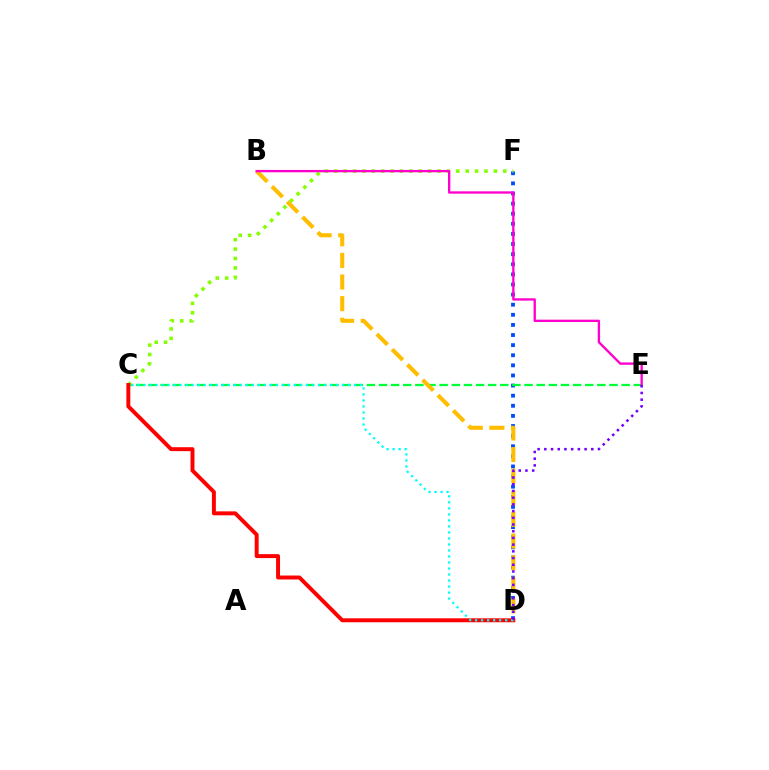{('D', 'F'): [{'color': '#004bff', 'line_style': 'dotted', 'thickness': 2.75}], ('C', 'E'): [{'color': '#00ff39', 'line_style': 'dashed', 'thickness': 1.65}], ('C', 'F'): [{'color': '#84ff00', 'line_style': 'dotted', 'thickness': 2.55}], ('C', 'D'): [{'color': '#ff0000', 'line_style': 'solid', 'thickness': 2.84}, {'color': '#00fff6', 'line_style': 'dotted', 'thickness': 1.63}], ('B', 'D'): [{'color': '#ffbd00', 'line_style': 'dashed', 'thickness': 2.94}], ('B', 'E'): [{'color': '#ff00cf', 'line_style': 'solid', 'thickness': 1.68}], ('D', 'E'): [{'color': '#7200ff', 'line_style': 'dotted', 'thickness': 1.82}]}